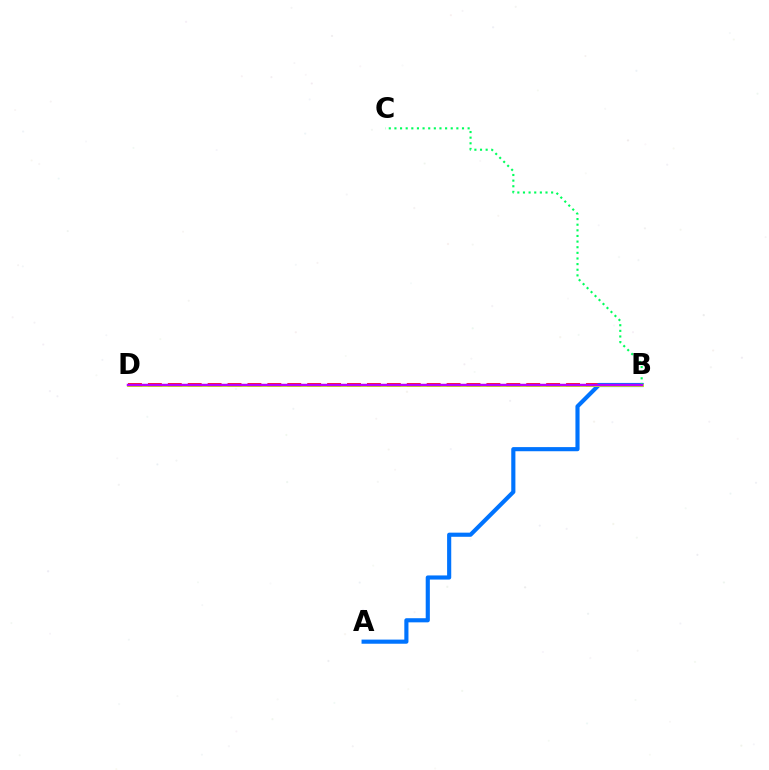{('B', 'D'): [{'color': '#ff0000', 'line_style': 'dashed', 'thickness': 2.71}, {'color': '#d1ff00', 'line_style': 'solid', 'thickness': 2.06}, {'color': '#b900ff', 'line_style': 'solid', 'thickness': 1.78}], ('A', 'B'): [{'color': '#0074ff', 'line_style': 'solid', 'thickness': 2.98}], ('B', 'C'): [{'color': '#00ff5c', 'line_style': 'dotted', 'thickness': 1.53}]}